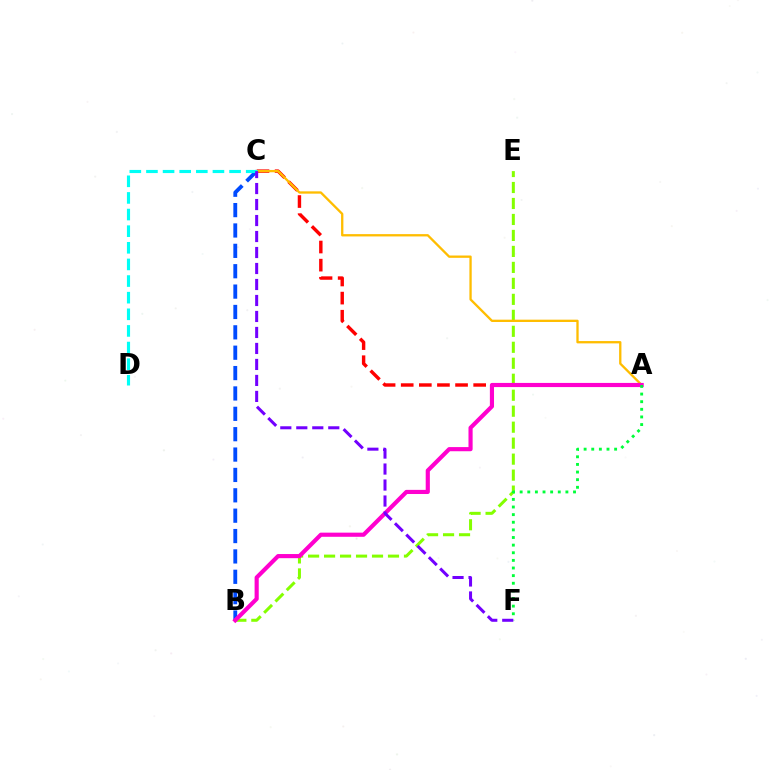{('B', 'C'): [{'color': '#004bff', 'line_style': 'dashed', 'thickness': 2.77}], ('B', 'E'): [{'color': '#84ff00', 'line_style': 'dashed', 'thickness': 2.17}], ('A', 'C'): [{'color': '#ff0000', 'line_style': 'dashed', 'thickness': 2.46}, {'color': '#ffbd00', 'line_style': 'solid', 'thickness': 1.67}], ('A', 'B'): [{'color': '#ff00cf', 'line_style': 'solid', 'thickness': 2.98}], ('A', 'F'): [{'color': '#00ff39', 'line_style': 'dotted', 'thickness': 2.07}], ('C', 'D'): [{'color': '#00fff6', 'line_style': 'dashed', 'thickness': 2.26}], ('C', 'F'): [{'color': '#7200ff', 'line_style': 'dashed', 'thickness': 2.17}]}